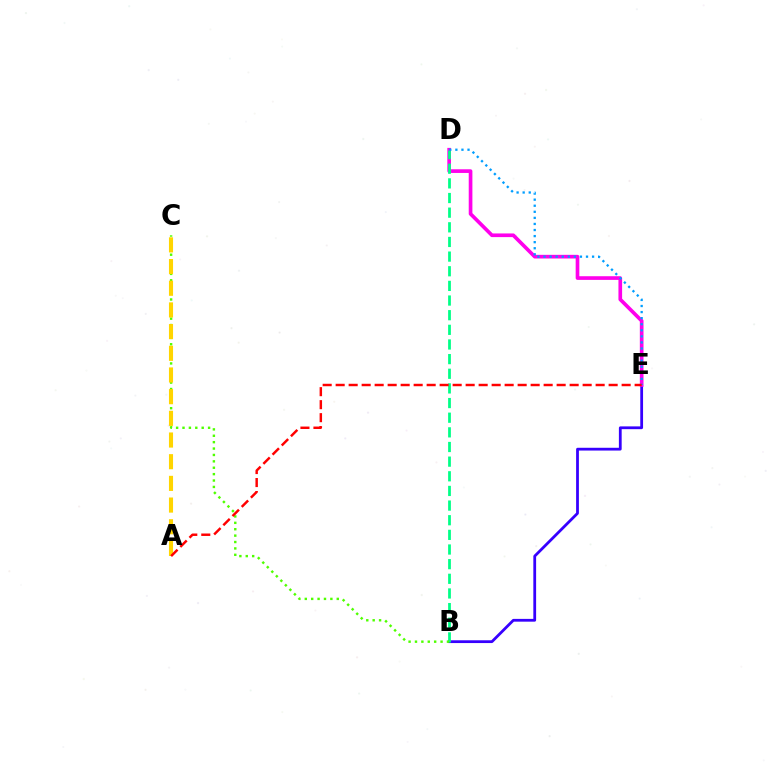{('B', 'E'): [{'color': '#3700ff', 'line_style': 'solid', 'thickness': 2.0}], ('D', 'E'): [{'color': '#ff00ed', 'line_style': 'solid', 'thickness': 2.64}, {'color': '#009eff', 'line_style': 'dotted', 'thickness': 1.65}], ('B', 'D'): [{'color': '#00ff86', 'line_style': 'dashed', 'thickness': 1.99}], ('B', 'C'): [{'color': '#4fff00', 'line_style': 'dotted', 'thickness': 1.74}], ('A', 'C'): [{'color': '#ffd500', 'line_style': 'dashed', 'thickness': 2.95}], ('A', 'E'): [{'color': '#ff0000', 'line_style': 'dashed', 'thickness': 1.77}]}